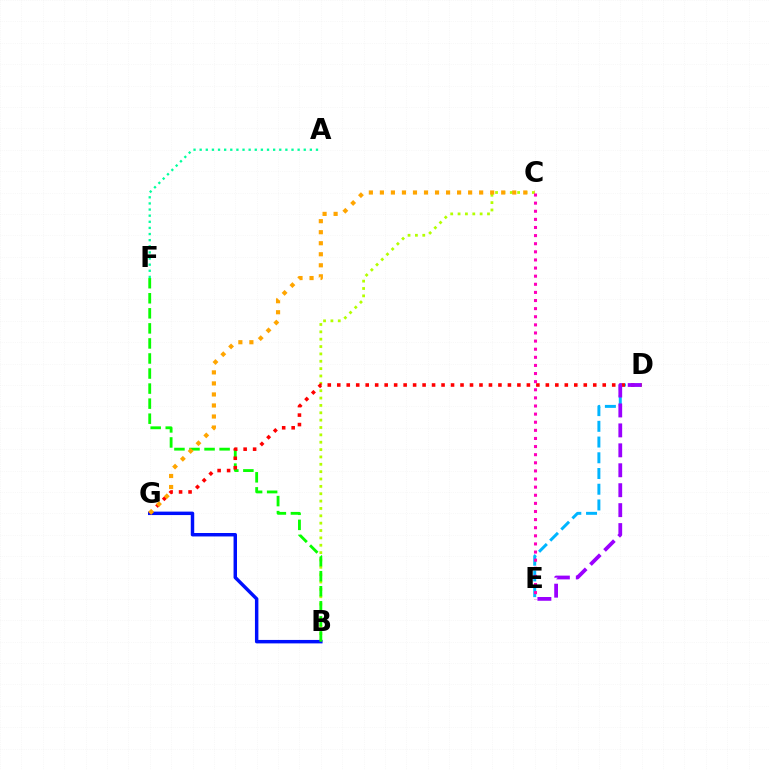{('B', 'C'): [{'color': '#b3ff00', 'line_style': 'dotted', 'thickness': 2.0}], ('D', 'E'): [{'color': '#00b5ff', 'line_style': 'dashed', 'thickness': 2.14}, {'color': '#9b00ff', 'line_style': 'dashed', 'thickness': 2.71}], ('B', 'G'): [{'color': '#0010ff', 'line_style': 'solid', 'thickness': 2.49}], ('A', 'F'): [{'color': '#00ff9d', 'line_style': 'dotted', 'thickness': 1.66}], ('B', 'F'): [{'color': '#08ff00', 'line_style': 'dashed', 'thickness': 2.04}], ('D', 'G'): [{'color': '#ff0000', 'line_style': 'dotted', 'thickness': 2.58}], ('C', 'G'): [{'color': '#ffa500', 'line_style': 'dotted', 'thickness': 3.0}], ('C', 'E'): [{'color': '#ff00bd', 'line_style': 'dotted', 'thickness': 2.2}]}